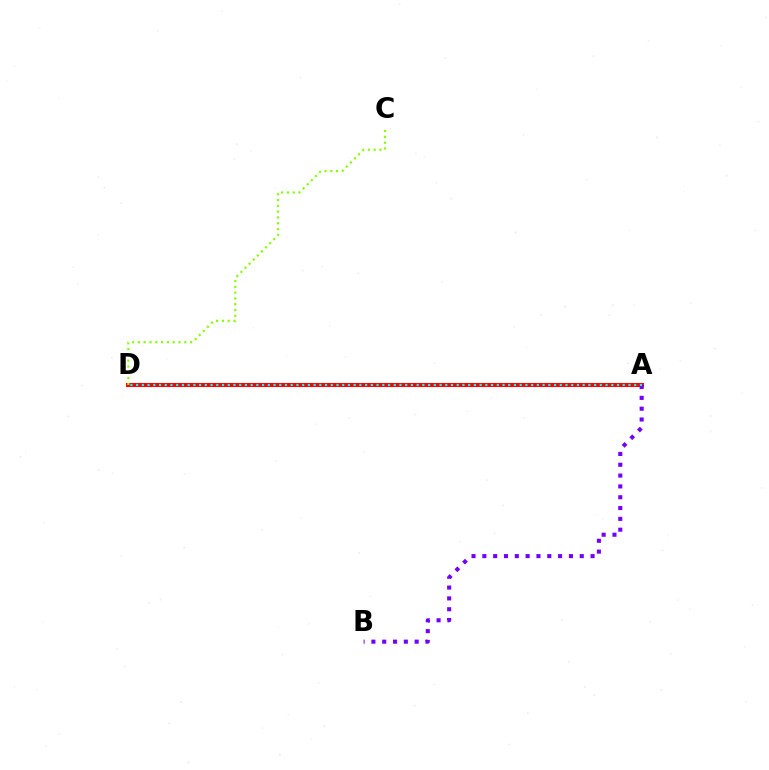{('A', 'D'): [{'color': '#ff0000', 'line_style': 'solid', 'thickness': 2.93}, {'color': '#00fff6', 'line_style': 'dotted', 'thickness': 1.56}], ('C', 'D'): [{'color': '#84ff00', 'line_style': 'dotted', 'thickness': 1.58}], ('A', 'B'): [{'color': '#7200ff', 'line_style': 'dotted', 'thickness': 2.94}]}